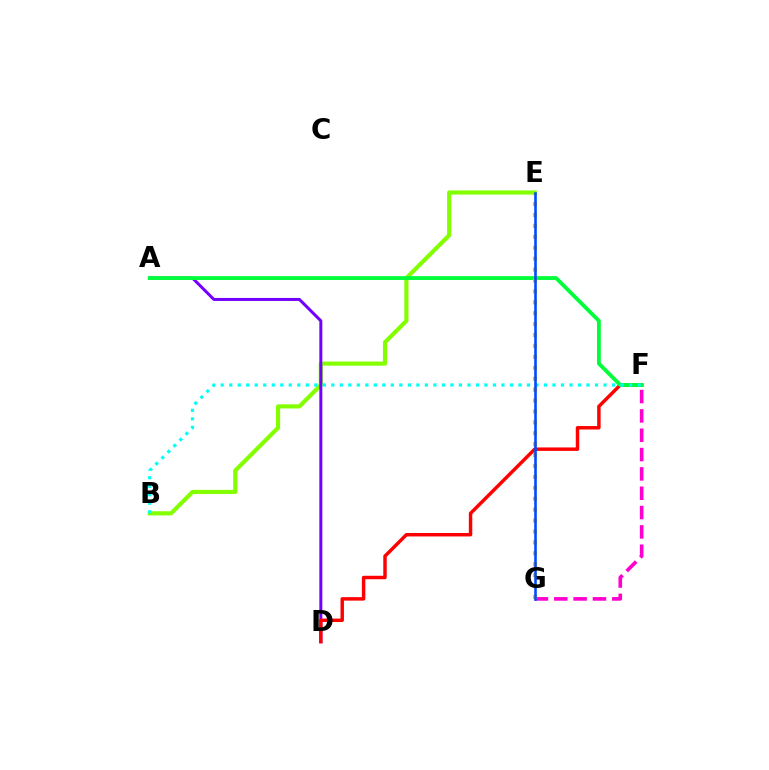{('B', 'E'): [{'color': '#84ff00', 'line_style': 'solid', 'thickness': 2.99}], ('F', 'G'): [{'color': '#ff00cf', 'line_style': 'dashed', 'thickness': 2.63}], ('A', 'D'): [{'color': '#7200ff', 'line_style': 'solid', 'thickness': 2.15}], ('D', 'F'): [{'color': '#ff0000', 'line_style': 'solid', 'thickness': 2.49}], ('A', 'F'): [{'color': '#00ff39', 'line_style': 'solid', 'thickness': 2.75}], ('B', 'F'): [{'color': '#00fff6', 'line_style': 'dotted', 'thickness': 2.31}], ('E', 'G'): [{'color': '#ffbd00', 'line_style': 'dotted', 'thickness': 2.96}, {'color': '#004bff', 'line_style': 'solid', 'thickness': 1.87}]}